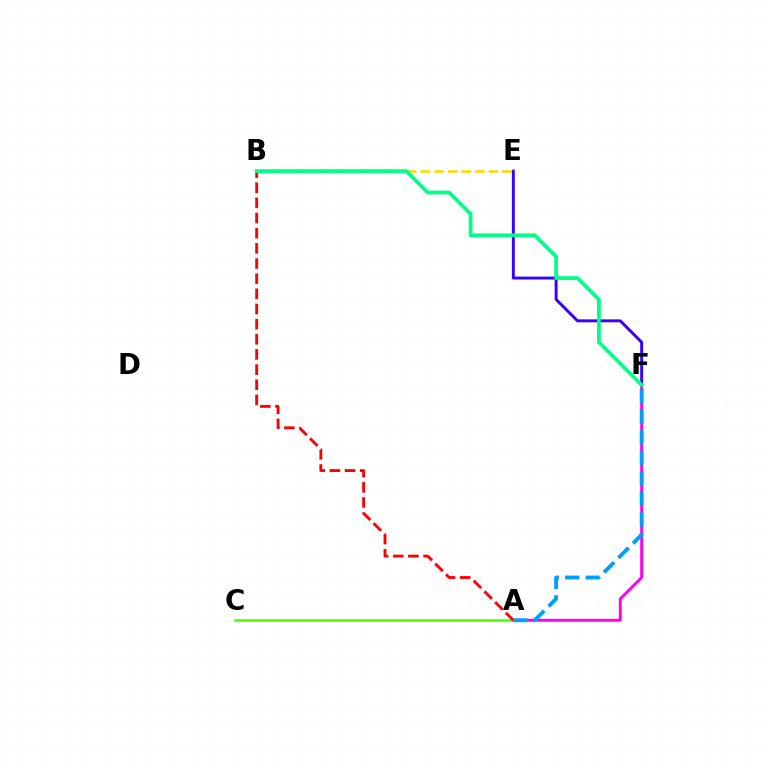{('A', 'F'): [{'color': '#ff00ed', 'line_style': 'solid', 'thickness': 2.1}, {'color': '#009eff', 'line_style': 'dashed', 'thickness': 2.79}], ('B', 'E'): [{'color': '#ffd500', 'line_style': 'dashed', 'thickness': 1.85}], ('E', 'F'): [{'color': '#3700ff', 'line_style': 'solid', 'thickness': 2.11}], ('A', 'C'): [{'color': '#4fff00', 'line_style': 'solid', 'thickness': 1.9}], ('A', 'B'): [{'color': '#ff0000', 'line_style': 'dashed', 'thickness': 2.06}], ('B', 'F'): [{'color': '#00ff86', 'line_style': 'solid', 'thickness': 2.71}]}